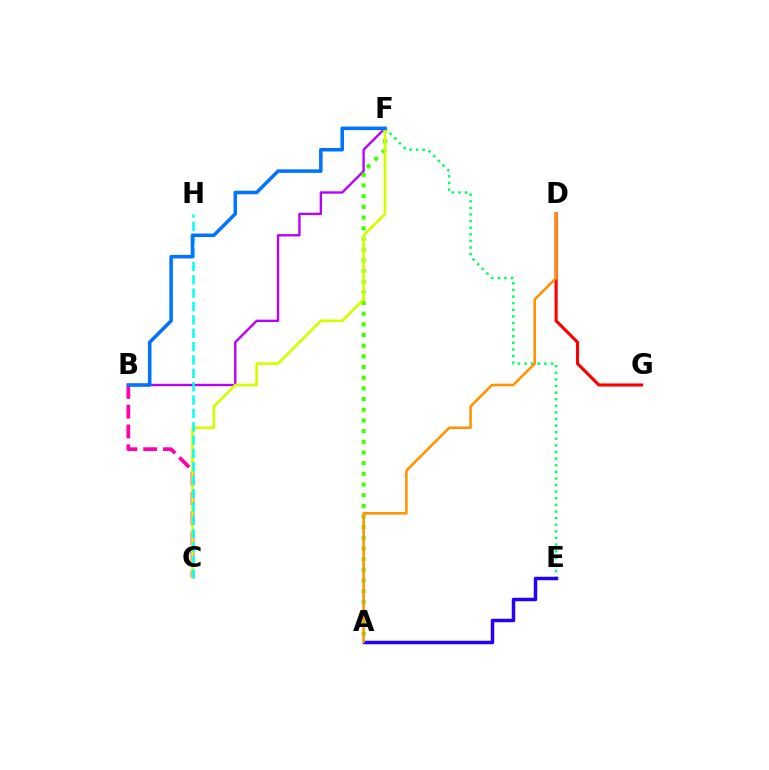{('E', 'F'): [{'color': '#00ff5c', 'line_style': 'dotted', 'thickness': 1.8}], ('D', 'G'): [{'color': '#ff0000', 'line_style': 'solid', 'thickness': 2.24}], ('B', 'F'): [{'color': '#b900ff', 'line_style': 'solid', 'thickness': 1.7}, {'color': '#0074ff', 'line_style': 'solid', 'thickness': 2.55}], ('A', 'F'): [{'color': '#3dff00', 'line_style': 'dotted', 'thickness': 2.9}], ('B', 'C'): [{'color': '#ff00ac', 'line_style': 'dashed', 'thickness': 2.69}], ('C', 'F'): [{'color': '#d1ff00', 'line_style': 'solid', 'thickness': 1.94}], ('A', 'E'): [{'color': '#2500ff', 'line_style': 'solid', 'thickness': 2.51}], ('C', 'H'): [{'color': '#00fff6', 'line_style': 'dashed', 'thickness': 1.82}], ('A', 'D'): [{'color': '#ff9400', 'line_style': 'solid', 'thickness': 1.85}]}